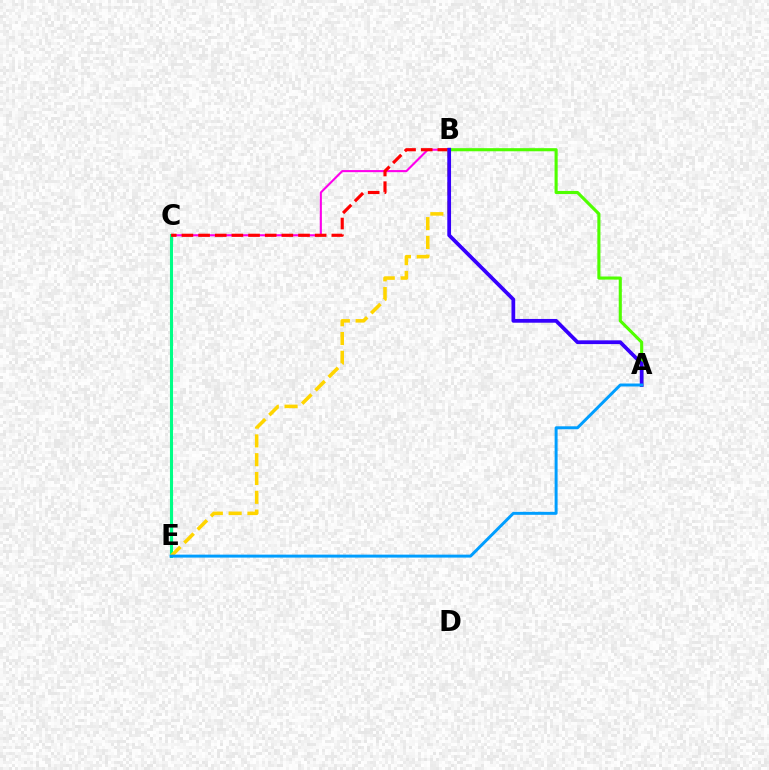{('B', 'C'): [{'color': '#ff00ed', 'line_style': 'solid', 'thickness': 1.51}, {'color': '#ff0000', 'line_style': 'dashed', 'thickness': 2.26}], ('C', 'E'): [{'color': '#00ff86', 'line_style': 'solid', 'thickness': 2.22}], ('A', 'B'): [{'color': '#4fff00', 'line_style': 'solid', 'thickness': 2.24}, {'color': '#3700ff', 'line_style': 'solid', 'thickness': 2.7}], ('B', 'E'): [{'color': '#ffd500', 'line_style': 'dashed', 'thickness': 2.55}], ('A', 'E'): [{'color': '#009eff', 'line_style': 'solid', 'thickness': 2.13}]}